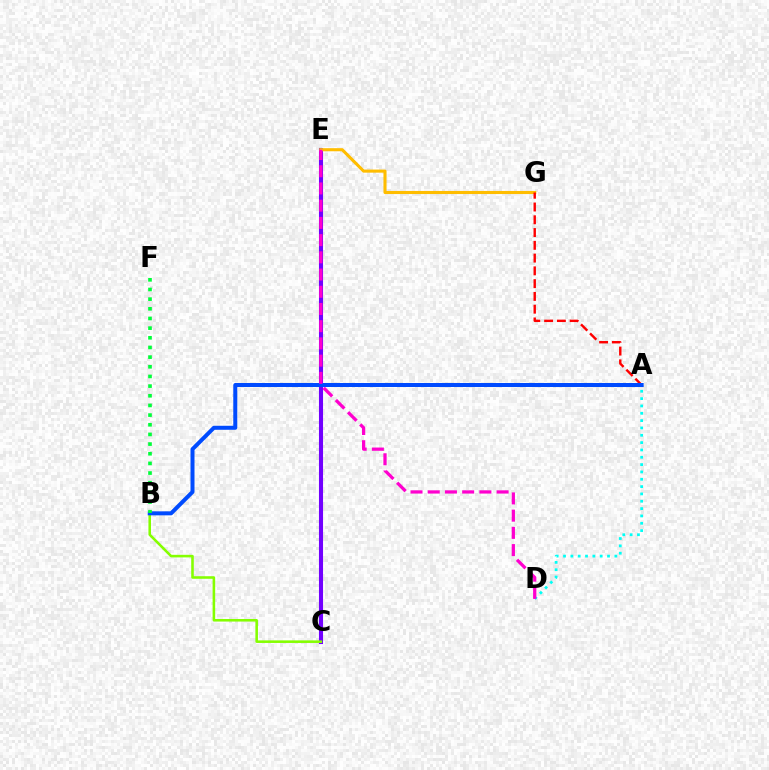{('C', 'E'): [{'color': '#7200ff', 'line_style': 'solid', 'thickness': 2.94}], ('A', 'D'): [{'color': '#00fff6', 'line_style': 'dotted', 'thickness': 1.99}], ('B', 'C'): [{'color': '#84ff00', 'line_style': 'solid', 'thickness': 1.85}], ('E', 'G'): [{'color': '#ffbd00', 'line_style': 'solid', 'thickness': 2.22}], ('A', 'G'): [{'color': '#ff0000', 'line_style': 'dashed', 'thickness': 1.73}], ('A', 'B'): [{'color': '#004bff', 'line_style': 'solid', 'thickness': 2.88}], ('D', 'E'): [{'color': '#ff00cf', 'line_style': 'dashed', 'thickness': 2.34}], ('B', 'F'): [{'color': '#00ff39', 'line_style': 'dotted', 'thickness': 2.63}]}